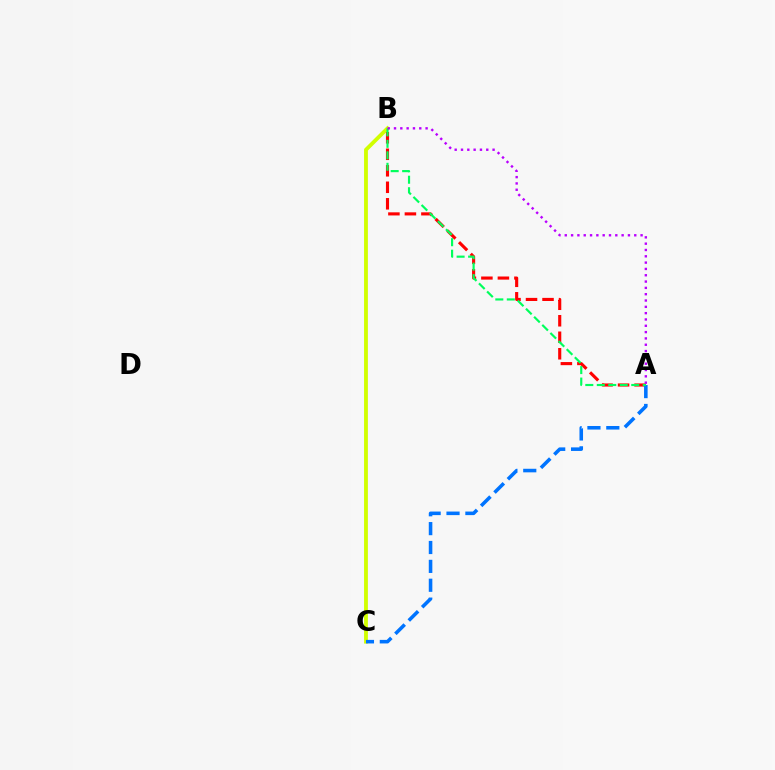{('B', 'C'): [{'color': '#d1ff00', 'line_style': 'solid', 'thickness': 2.76}], ('A', 'B'): [{'color': '#ff0000', 'line_style': 'dashed', 'thickness': 2.24}, {'color': '#00ff5c', 'line_style': 'dashed', 'thickness': 1.56}, {'color': '#b900ff', 'line_style': 'dotted', 'thickness': 1.72}], ('A', 'C'): [{'color': '#0074ff', 'line_style': 'dashed', 'thickness': 2.56}]}